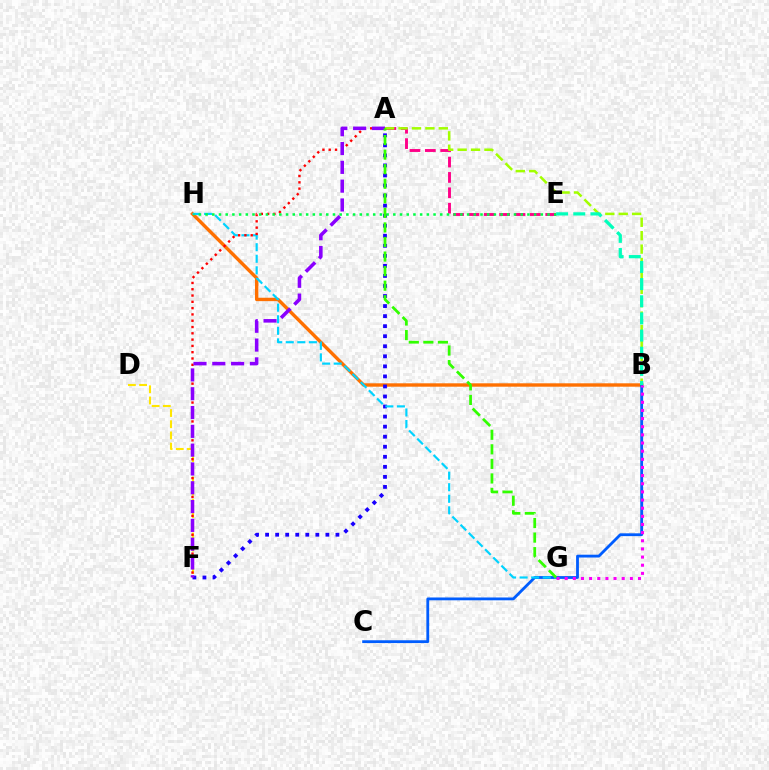{('B', 'H'): [{'color': '#ff7000', 'line_style': 'solid', 'thickness': 2.44}], ('A', 'E'): [{'color': '#ff0088', 'line_style': 'dashed', 'thickness': 2.09}], ('D', 'F'): [{'color': '#ffe600', 'line_style': 'dashed', 'thickness': 1.52}], ('B', 'C'): [{'color': '#005dff', 'line_style': 'solid', 'thickness': 2.03}], ('A', 'B'): [{'color': '#a2ff00', 'line_style': 'dashed', 'thickness': 1.82}], ('A', 'F'): [{'color': '#1900ff', 'line_style': 'dotted', 'thickness': 2.73}, {'color': '#ff0000', 'line_style': 'dotted', 'thickness': 1.71}, {'color': '#8a00ff', 'line_style': 'dashed', 'thickness': 2.55}], ('G', 'H'): [{'color': '#00d3ff', 'line_style': 'dashed', 'thickness': 1.57}], ('E', 'H'): [{'color': '#00ff45', 'line_style': 'dotted', 'thickness': 1.82}], ('B', 'G'): [{'color': '#fa00f9', 'line_style': 'dotted', 'thickness': 2.21}], ('A', 'G'): [{'color': '#31ff00', 'line_style': 'dashed', 'thickness': 1.98}], ('B', 'E'): [{'color': '#00ffbb', 'line_style': 'dashed', 'thickness': 2.33}]}